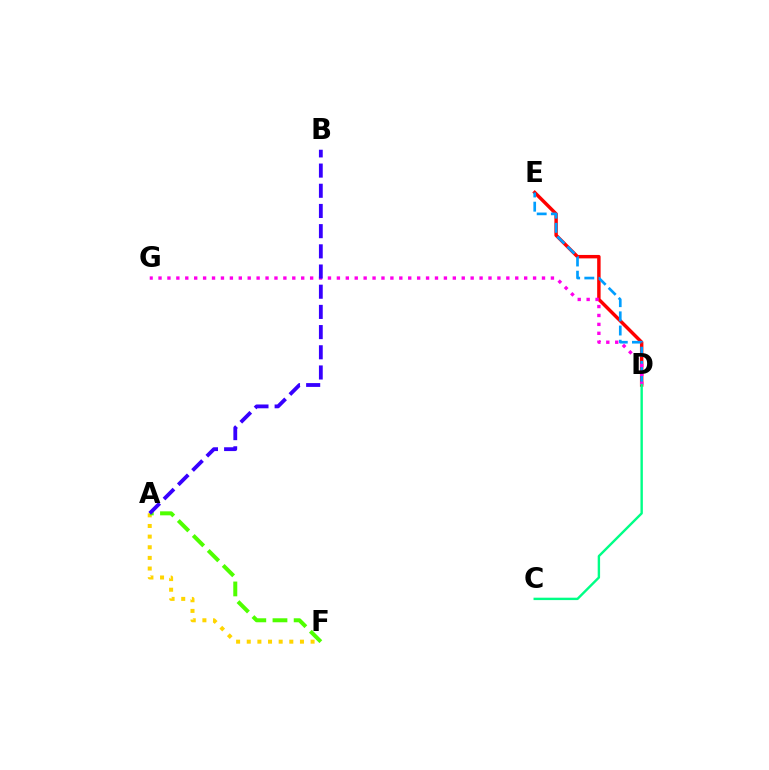{('D', 'E'): [{'color': '#ff0000', 'line_style': 'solid', 'thickness': 2.48}, {'color': '#009eff', 'line_style': 'dashed', 'thickness': 1.93}], ('D', 'G'): [{'color': '#ff00ed', 'line_style': 'dotted', 'thickness': 2.42}], ('A', 'F'): [{'color': '#ffd500', 'line_style': 'dotted', 'thickness': 2.89}, {'color': '#4fff00', 'line_style': 'dashed', 'thickness': 2.88}], ('C', 'D'): [{'color': '#00ff86', 'line_style': 'solid', 'thickness': 1.73}], ('A', 'B'): [{'color': '#3700ff', 'line_style': 'dashed', 'thickness': 2.74}]}